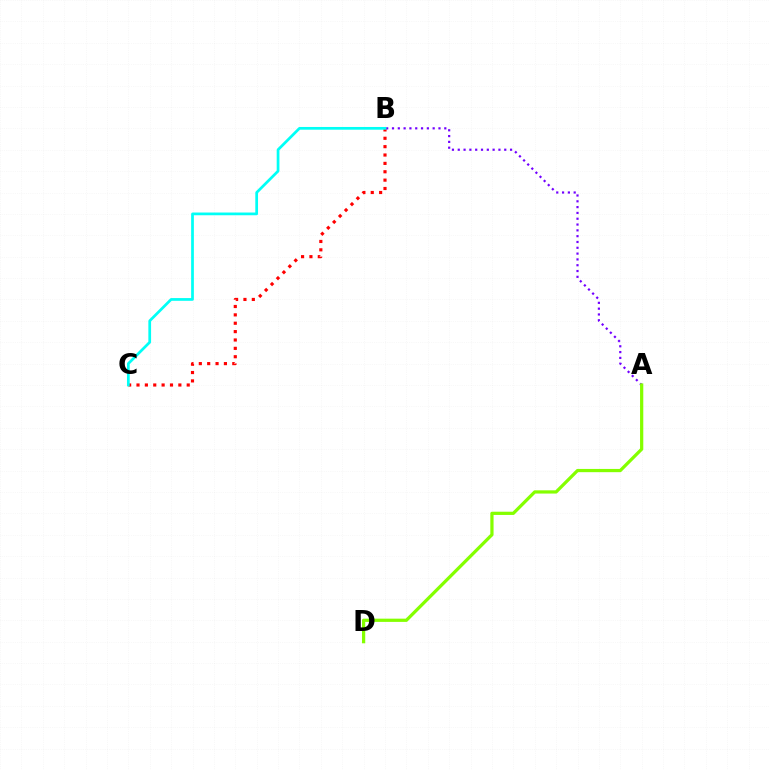{('B', 'C'): [{'color': '#ff0000', 'line_style': 'dotted', 'thickness': 2.27}, {'color': '#00fff6', 'line_style': 'solid', 'thickness': 1.97}], ('A', 'B'): [{'color': '#7200ff', 'line_style': 'dotted', 'thickness': 1.58}], ('A', 'D'): [{'color': '#84ff00', 'line_style': 'solid', 'thickness': 2.33}]}